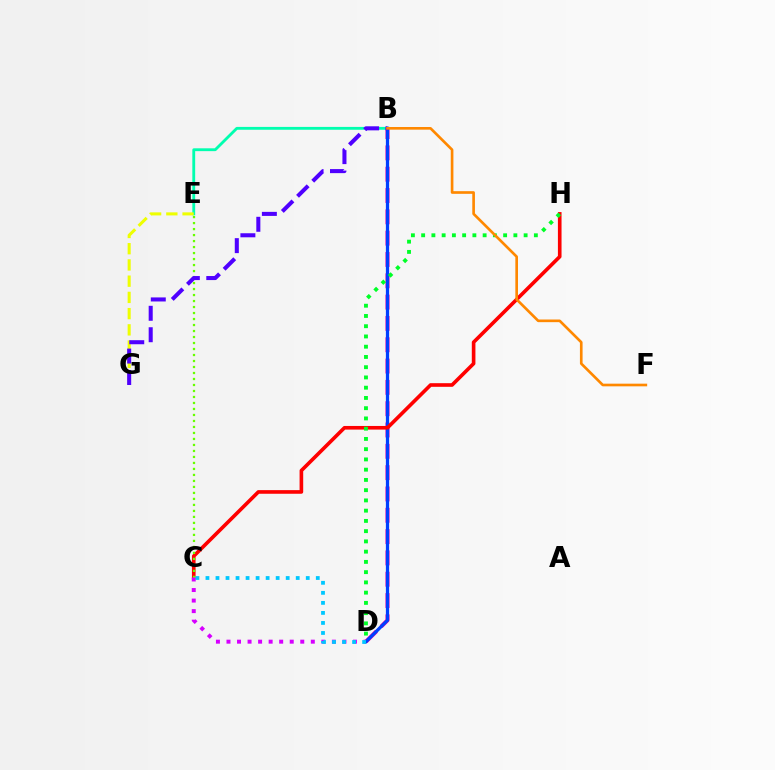{('B', 'E'): [{'color': '#00ffaf', 'line_style': 'solid', 'thickness': 2.04}], ('E', 'G'): [{'color': '#eeff00', 'line_style': 'dashed', 'thickness': 2.21}], ('B', 'D'): [{'color': '#ff00a0', 'line_style': 'dashed', 'thickness': 2.9}, {'color': '#003fff', 'line_style': 'solid', 'thickness': 2.34}], ('C', 'H'): [{'color': '#ff0000', 'line_style': 'solid', 'thickness': 2.62}], ('C', 'E'): [{'color': '#66ff00', 'line_style': 'dotted', 'thickness': 1.63}], ('B', 'G'): [{'color': '#4f00ff', 'line_style': 'dashed', 'thickness': 2.91}], ('C', 'D'): [{'color': '#d600ff', 'line_style': 'dotted', 'thickness': 2.86}, {'color': '#00c7ff', 'line_style': 'dotted', 'thickness': 2.73}], ('D', 'H'): [{'color': '#00ff27', 'line_style': 'dotted', 'thickness': 2.78}], ('B', 'F'): [{'color': '#ff8800', 'line_style': 'solid', 'thickness': 1.91}]}